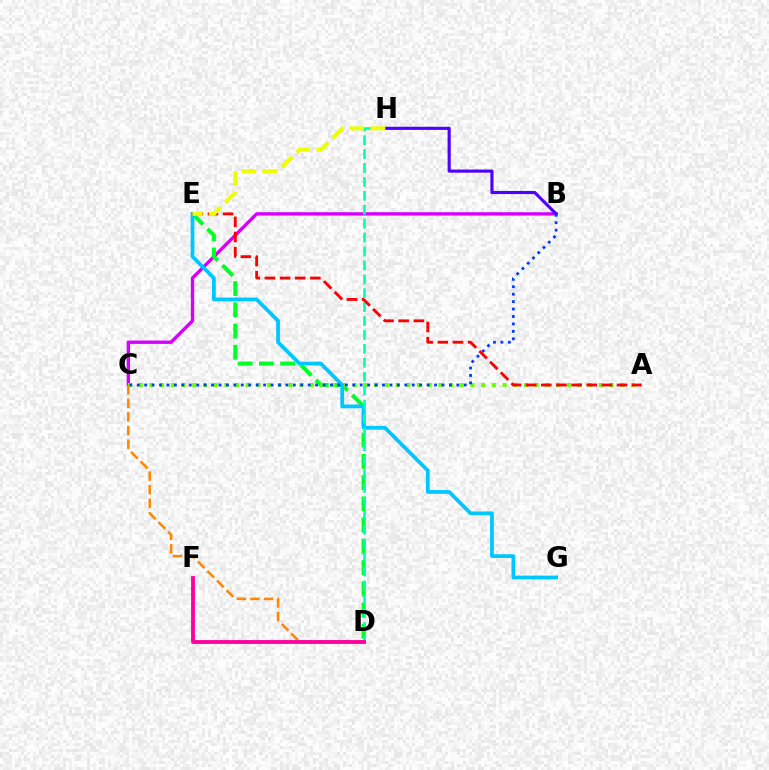{('B', 'C'): [{'color': '#d600ff', 'line_style': 'solid', 'thickness': 2.42}, {'color': '#003fff', 'line_style': 'dotted', 'thickness': 2.02}], ('D', 'E'): [{'color': '#00ff27', 'line_style': 'dashed', 'thickness': 2.89}], ('B', 'H'): [{'color': '#4f00ff', 'line_style': 'solid', 'thickness': 2.25}], ('A', 'C'): [{'color': '#66ff00', 'line_style': 'dotted', 'thickness': 2.91}], ('E', 'G'): [{'color': '#00c7ff', 'line_style': 'solid', 'thickness': 2.71}], ('C', 'D'): [{'color': '#ff8800', 'line_style': 'dashed', 'thickness': 1.85}], ('D', 'H'): [{'color': '#00ffaf', 'line_style': 'dashed', 'thickness': 1.89}], ('A', 'E'): [{'color': '#ff0000', 'line_style': 'dashed', 'thickness': 2.06}], ('E', 'H'): [{'color': '#eeff00', 'line_style': 'dashed', 'thickness': 2.85}], ('D', 'F'): [{'color': '#ff00a0', 'line_style': 'solid', 'thickness': 2.77}]}